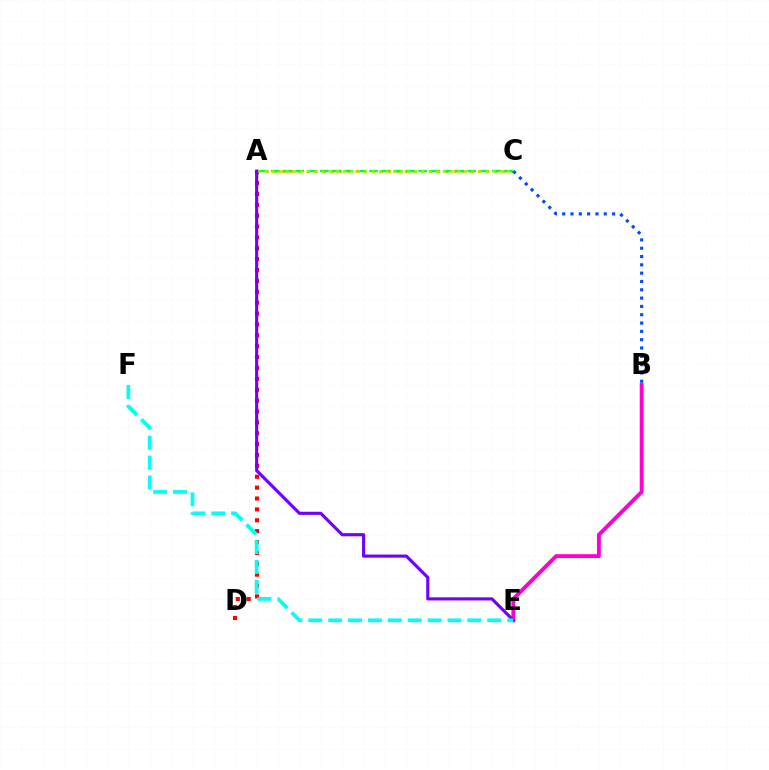{('A', 'D'): [{'color': '#ff0000', 'line_style': 'dotted', 'thickness': 2.96}], ('A', 'C'): [{'color': '#ffbd00', 'line_style': 'dotted', 'thickness': 2.22}, {'color': '#00ff39', 'line_style': 'dashed', 'thickness': 1.67}, {'color': '#84ff00', 'line_style': 'dotted', 'thickness': 1.94}], ('B', 'E'): [{'color': '#ff00cf', 'line_style': 'solid', 'thickness': 2.79}], ('A', 'E'): [{'color': '#7200ff', 'line_style': 'solid', 'thickness': 2.26}], ('B', 'C'): [{'color': '#004bff', 'line_style': 'dotted', 'thickness': 2.26}], ('E', 'F'): [{'color': '#00fff6', 'line_style': 'dashed', 'thickness': 2.7}]}